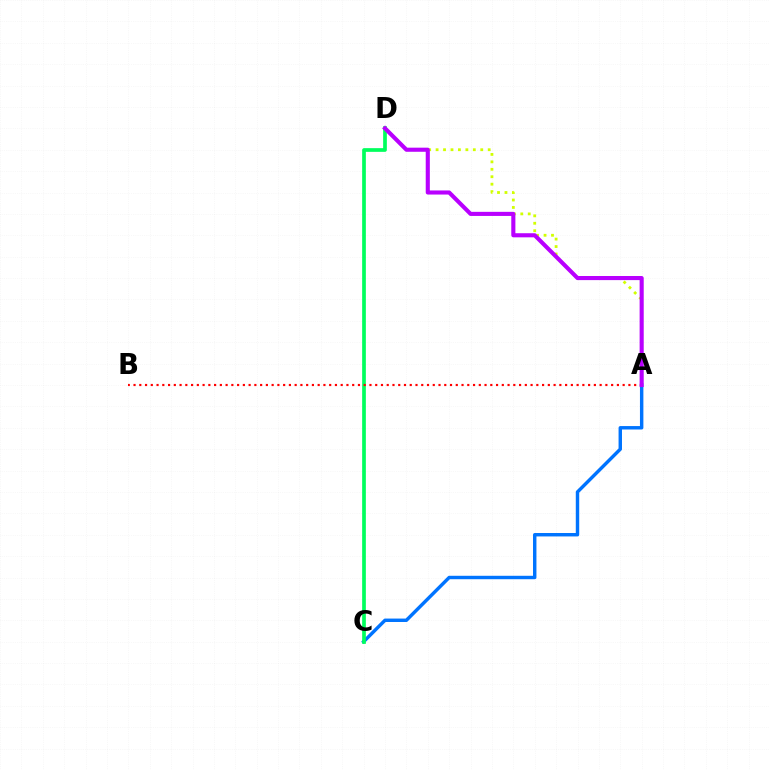{('A', 'C'): [{'color': '#0074ff', 'line_style': 'solid', 'thickness': 2.47}], ('A', 'D'): [{'color': '#d1ff00', 'line_style': 'dotted', 'thickness': 2.02}, {'color': '#b900ff', 'line_style': 'solid', 'thickness': 2.95}], ('C', 'D'): [{'color': '#00ff5c', 'line_style': 'solid', 'thickness': 2.67}], ('A', 'B'): [{'color': '#ff0000', 'line_style': 'dotted', 'thickness': 1.56}]}